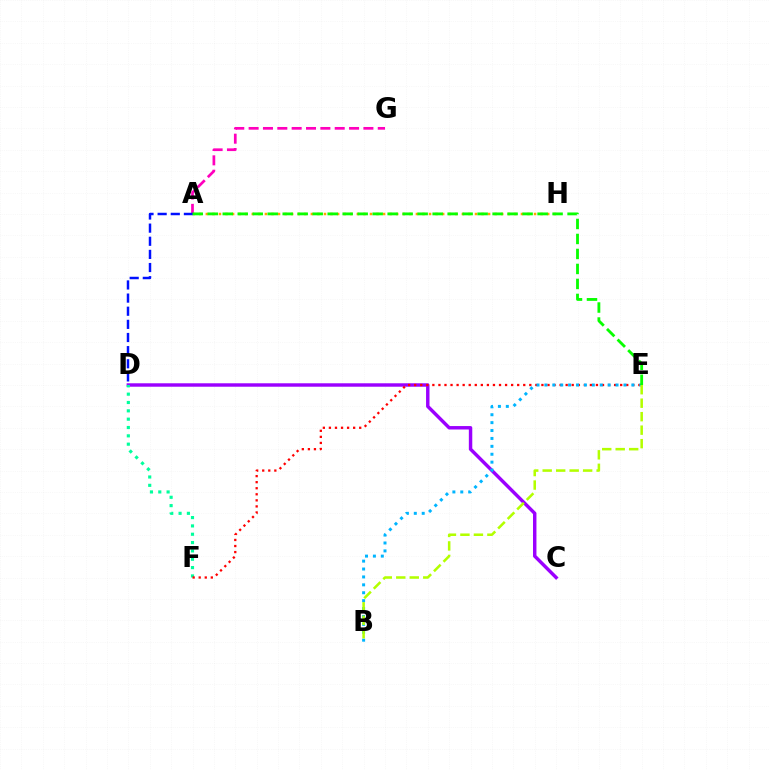{('A', 'G'): [{'color': '#ff00bd', 'line_style': 'dashed', 'thickness': 1.95}], ('C', 'D'): [{'color': '#9b00ff', 'line_style': 'solid', 'thickness': 2.48}], ('D', 'F'): [{'color': '#00ff9d', 'line_style': 'dotted', 'thickness': 2.26}], ('A', 'H'): [{'color': '#ffa500', 'line_style': 'dotted', 'thickness': 1.78}], ('A', 'D'): [{'color': '#0010ff', 'line_style': 'dashed', 'thickness': 1.78}], ('E', 'F'): [{'color': '#ff0000', 'line_style': 'dotted', 'thickness': 1.65}], ('B', 'E'): [{'color': '#00b5ff', 'line_style': 'dotted', 'thickness': 2.15}, {'color': '#b3ff00', 'line_style': 'dashed', 'thickness': 1.83}], ('A', 'E'): [{'color': '#08ff00', 'line_style': 'dashed', 'thickness': 2.04}]}